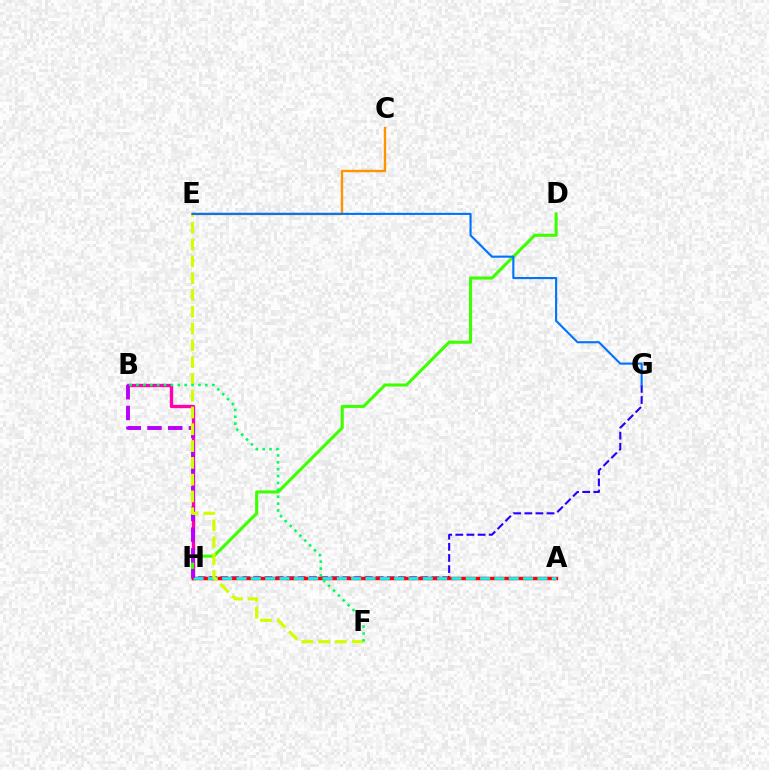{('B', 'H'): [{'color': '#ff00ac', 'line_style': 'solid', 'thickness': 2.42}, {'color': '#b900ff', 'line_style': 'dashed', 'thickness': 2.82}], ('C', 'E'): [{'color': '#ff9400', 'line_style': 'solid', 'thickness': 1.71}], ('D', 'H'): [{'color': '#3dff00', 'line_style': 'solid', 'thickness': 2.22}], ('G', 'H'): [{'color': '#2500ff', 'line_style': 'dashed', 'thickness': 1.51}], ('A', 'H'): [{'color': '#ff0000', 'line_style': 'solid', 'thickness': 2.5}, {'color': '#00fff6', 'line_style': 'dashed', 'thickness': 1.95}], ('E', 'F'): [{'color': '#d1ff00', 'line_style': 'dashed', 'thickness': 2.28}], ('E', 'G'): [{'color': '#0074ff', 'line_style': 'solid', 'thickness': 1.53}], ('B', 'F'): [{'color': '#00ff5c', 'line_style': 'dotted', 'thickness': 1.87}]}